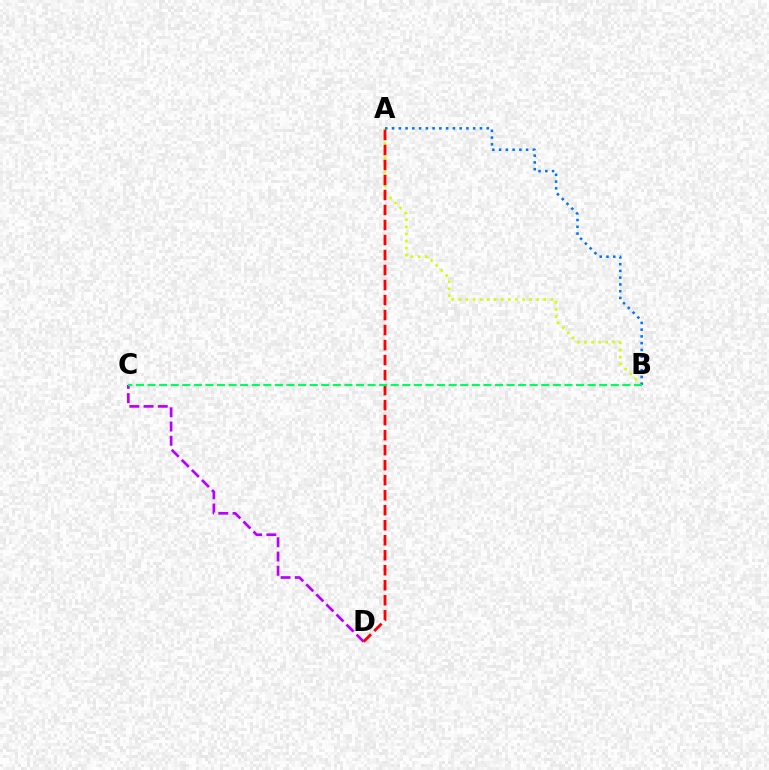{('A', 'B'): [{'color': '#d1ff00', 'line_style': 'dotted', 'thickness': 1.93}, {'color': '#0074ff', 'line_style': 'dotted', 'thickness': 1.84}], ('C', 'D'): [{'color': '#b900ff', 'line_style': 'dashed', 'thickness': 1.93}], ('A', 'D'): [{'color': '#ff0000', 'line_style': 'dashed', 'thickness': 2.04}], ('B', 'C'): [{'color': '#00ff5c', 'line_style': 'dashed', 'thickness': 1.57}]}